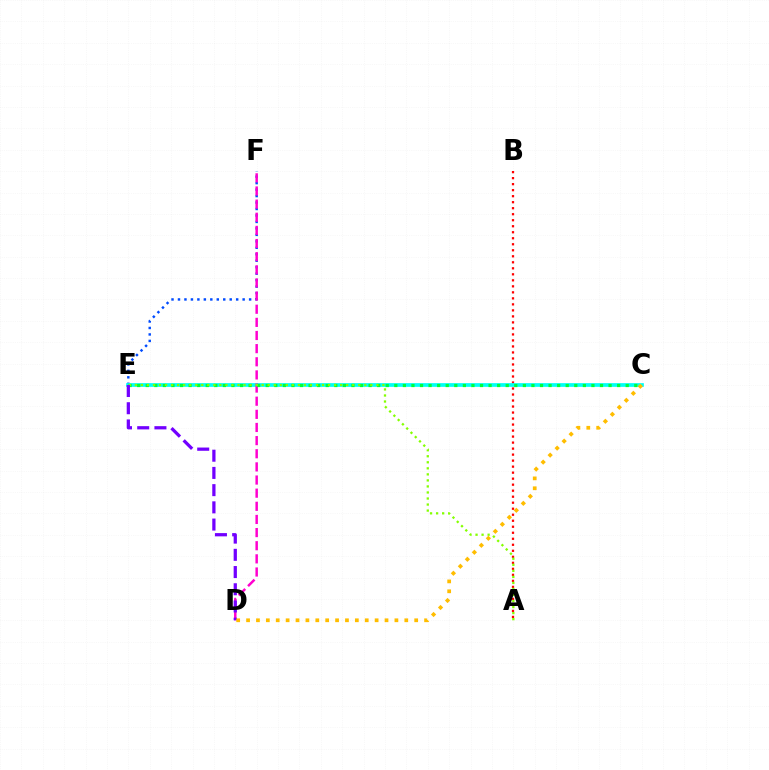{('A', 'B'): [{'color': '#ff0000', 'line_style': 'dotted', 'thickness': 1.63}], ('E', 'F'): [{'color': '#004bff', 'line_style': 'dotted', 'thickness': 1.76}], ('C', 'E'): [{'color': '#00fff6', 'line_style': 'solid', 'thickness': 2.67}, {'color': '#00ff39', 'line_style': 'dotted', 'thickness': 2.33}], ('D', 'F'): [{'color': '#ff00cf', 'line_style': 'dashed', 'thickness': 1.78}], ('A', 'E'): [{'color': '#84ff00', 'line_style': 'dotted', 'thickness': 1.64}], ('D', 'E'): [{'color': '#7200ff', 'line_style': 'dashed', 'thickness': 2.34}], ('C', 'D'): [{'color': '#ffbd00', 'line_style': 'dotted', 'thickness': 2.69}]}